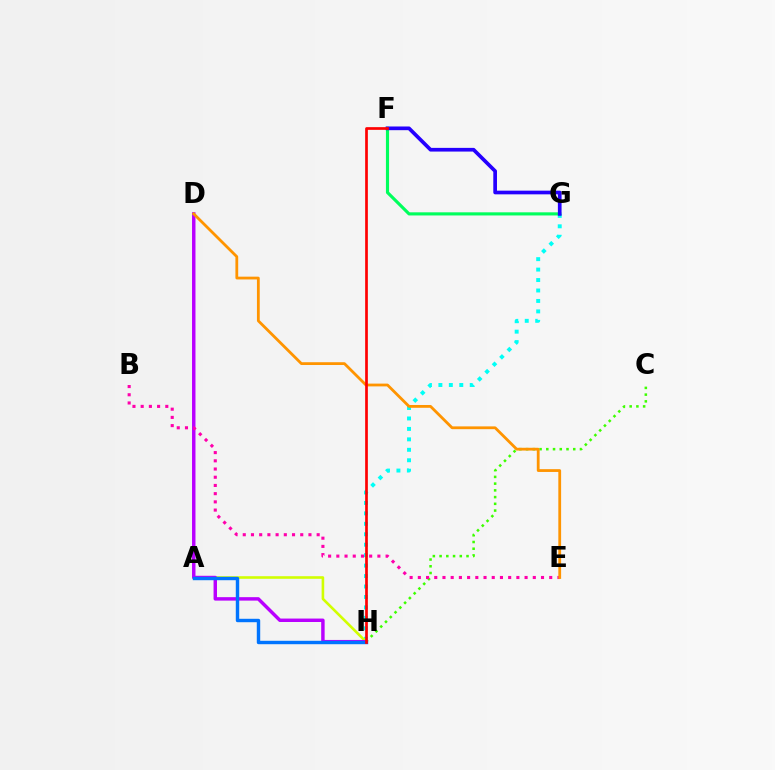{('C', 'H'): [{'color': '#3dff00', 'line_style': 'dotted', 'thickness': 1.83}], ('G', 'H'): [{'color': '#00fff6', 'line_style': 'dotted', 'thickness': 2.84}], ('A', 'H'): [{'color': '#d1ff00', 'line_style': 'solid', 'thickness': 1.87}, {'color': '#0074ff', 'line_style': 'solid', 'thickness': 2.46}], ('D', 'H'): [{'color': '#b900ff', 'line_style': 'solid', 'thickness': 2.48}], ('F', 'G'): [{'color': '#00ff5c', 'line_style': 'solid', 'thickness': 2.26}, {'color': '#2500ff', 'line_style': 'solid', 'thickness': 2.66}], ('B', 'E'): [{'color': '#ff00ac', 'line_style': 'dotted', 'thickness': 2.23}], ('D', 'E'): [{'color': '#ff9400', 'line_style': 'solid', 'thickness': 2.01}], ('F', 'H'): [{'color': '#ff0000', 'line_style': 'solid', 'thickness': 1.94}]}